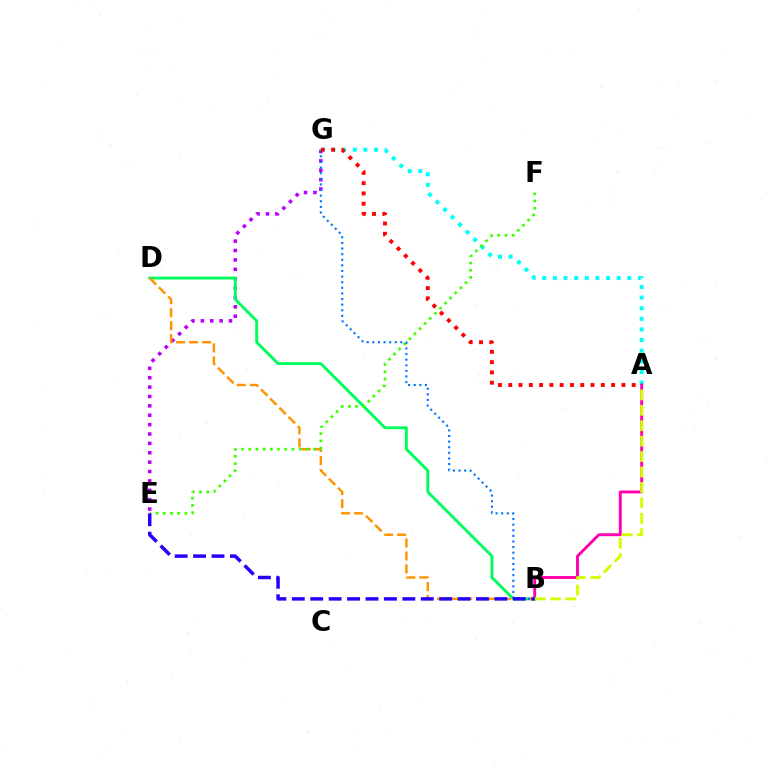{('A', 'G'): [{'color': '#00fff6', 'line_style': 'dotted', 'thickness': 2.89}, {'color': '#ff0000', 'line_style': 'dotted', 'thickness': 2.8}], ('E', 'G'): [{'color': '#b900ff', 'line_style': 'dotted', 'thickness': 2.55}], ('A', 'B'): [{'color': '#ff00ac', 'line_style': 'solid', 'thickness': 2.08}, {'color': '#d1ff00', 'line_style': 'dashed', 'thickness': 2.1}], ('B', 'D'): [{'color': '#00ff5c', 'line_style': 'solid', 'thickness': 2.08}, {'color': '#ff9400', 'line_style': 'dashed', 'thickness': 1.77}], ('E', 'F'): [{'color': '#3dff00', 'line_style': 'dotted', 'thickness': 1.96}], ('B', 'G'): [{'color': '#0074ff', 'line_style': 'dotted', 'thickness': 1.52}], ('B', 'E'): [{'color': '#2500ff', 'line_style': 'dashed', 'thickness': 2.5}]}